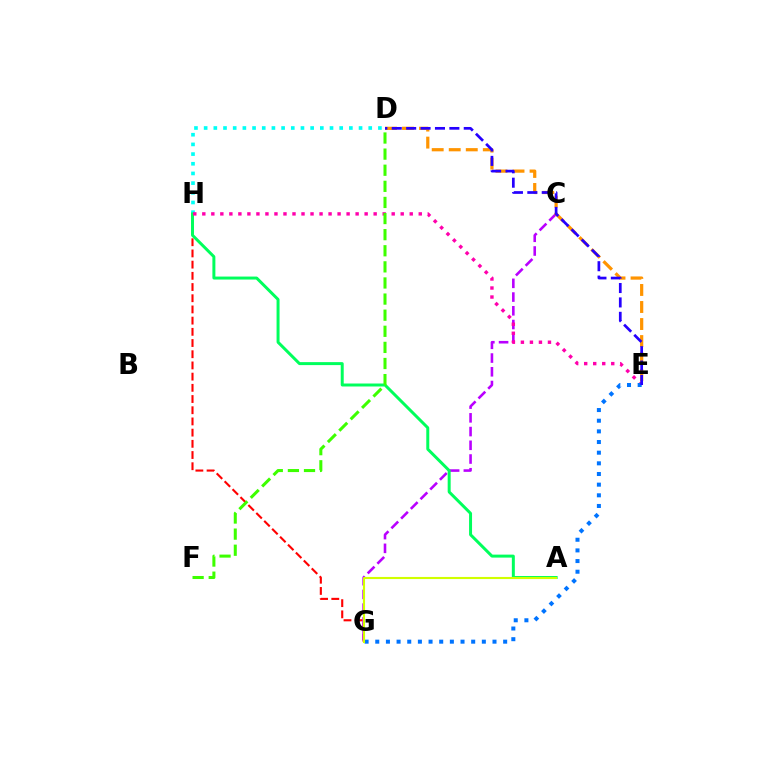{('G', 'H'): [{'color': '#ff0000', 'line_style': 'dashed', 'thickness': 1.52}], ('C', 'G'): [{'color': '#b900ff', 'line_style': 'dashed', 'thickness': 1.87}], ('D', 'H'): [{'color': '#00fff6', 'line_style': 'dotted', 'thickness': 2.63}], ('D', 'E'): [{'color': '#ff9400', 'line_style': 'dashed', 'thickness': 2.31}, {'color': '#2500ff', 'line_style': 'dashed', 'thickness': 1.96}], ('A', 'H'): [{'color': '#00ff5c', 'line_style': 'solid', 'thickness': 2.14}], ('E', 'H'): [{'color': '#ff00ac', 'line_style': 'dotted', 'thickness': 2.45}], ('E', 'G'): [{'color': '#0074ff', 'line_style': 'dotted', 'thickness': 2.9}], ('D', 'F'): [{'color': '#3dff00', 'line_style': 'dashed', 'thickness': 2.19}], ('A', 'G'): [{'color': '#d1ff00', 'line_style': 'solid', 'thickness': 1.52}]}